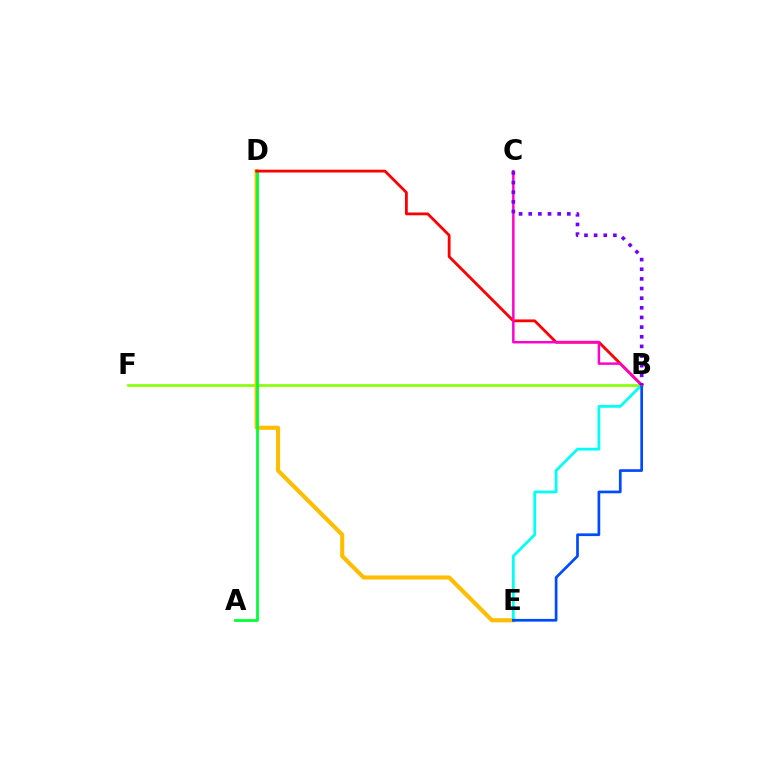{('B', 'F'): [{'color': '#84ff00', 'line_style': 'solid', 'thickness': 1.9}], ('D', 'E'): [{'color': '#ffbd00', 'line_style': 'solid', 'thickness': 2.96}], ('A', 'D'): [{'color': '#00ff39', 'line_style': 'solid', 'thickness': 2.0}], ('B', 'D'): [{'color': '#ff0000', 'line_style': 'solid', 'thickness': 2.02}], ('B', 'E'): [{'color': '#00fff6', 'line_style': 'solid', 'thickness': 1.98}, {'color': '#004bff', 'line_style': 'solid', 'thickness': 1.95}], ('B', 'C'): [{'color': '#ff00cf', 'line_style': 'solid', 'thickness': 1.78}, {'color': '#7200ff', 'line_style': 'dotted', 'thickness': 2.62}]}